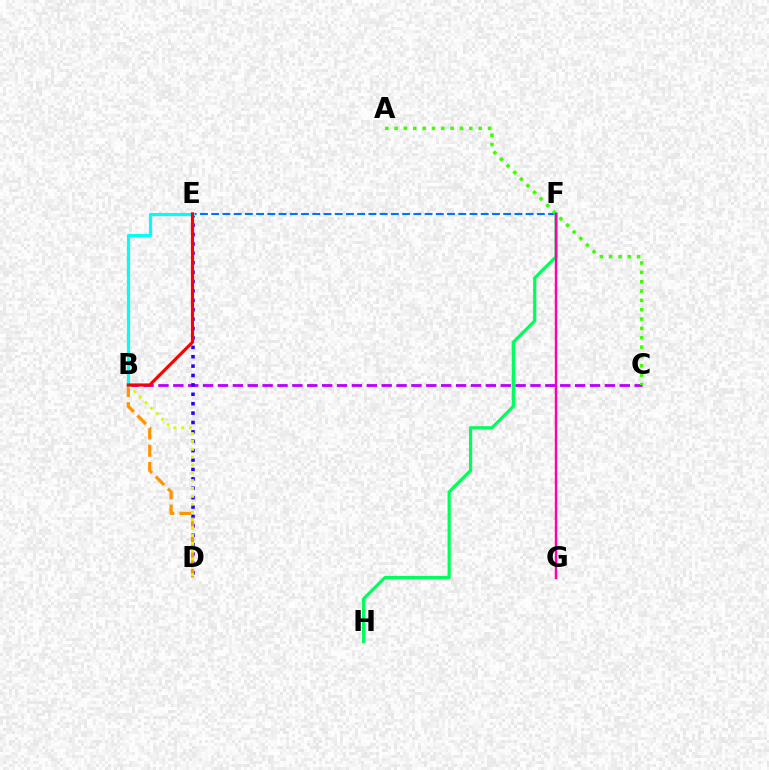{('B', 'C'): [{'color': '#b900ff', 'line_style': 'dashed', 'thickness': 2.02}], ('E', 'F'): [{'color': '#0074ff', 'line_style': 'dashed', 'thickness': 1.53}], ('D', 'E'): [{'color': '#2500ff', 'line_style': 'dotted', 'thickness': 2.55}], ('A', 'C'): [{'color': '#3dff00', 'line_style': 'dotted', 'thickness': 2.54}], ('F', 'H'): [{'color': '#00ff5c', 'line_style': 'solid', 'thickness': 2.31}], ('B', 'D'): [{'color': '#ff9400', 'line_style': 'dashed', 'thickness': 2.33}, {'color': '#d1ff00', 'line_style': 'dotted', 'thickness': 2.13}], ('B', 'E'): [{'color': '#00fff6', 'line_style': 'solid', 'thickness': 2.27}, {'color': '#ff0000', 'line_style': 'solid', 'thickness': 2.29}], ('F', 'G'): [{'color': '#ff00ac', 'line_style': 'solid', 'thickness': 1.75}]}